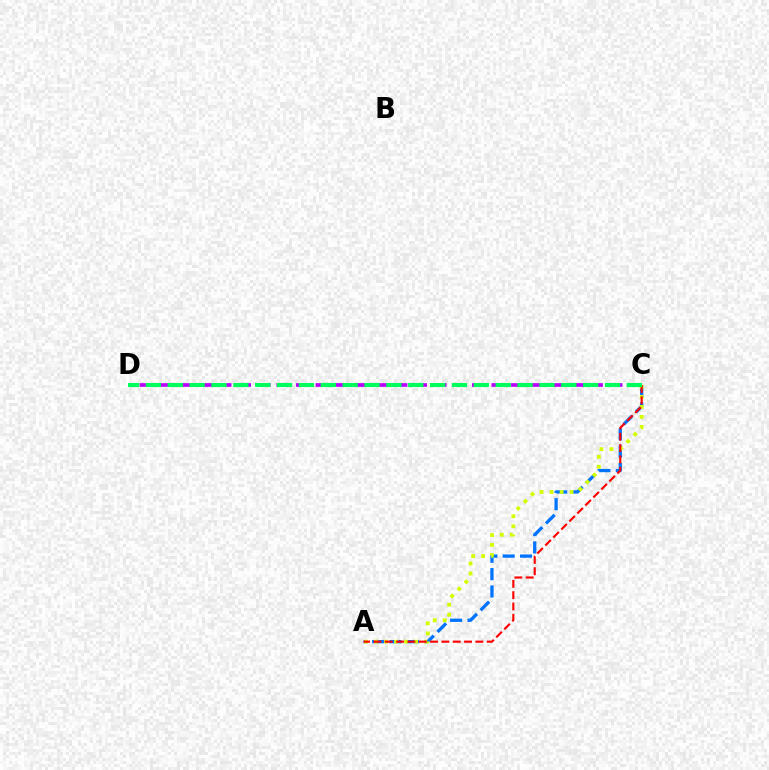{('A', 'C'): [{'color': '#0074ff', 'line_style': 'dashed', 'thickness': 2.36}, {'color': '#d1ff00', 'line_style': 'dotted', 'thickness': 2.72}, {'color': '#ff0000', 'line_style': 'dashed', 'thickness': 1.54}], ('C', 'D'): [{'color': '#b900ff', 'line_style': 'dashed', 'thickness': 2.66}, {'color': '#00ff5c', 'line_style': 'dashed', 'thickness': 2.97}]}